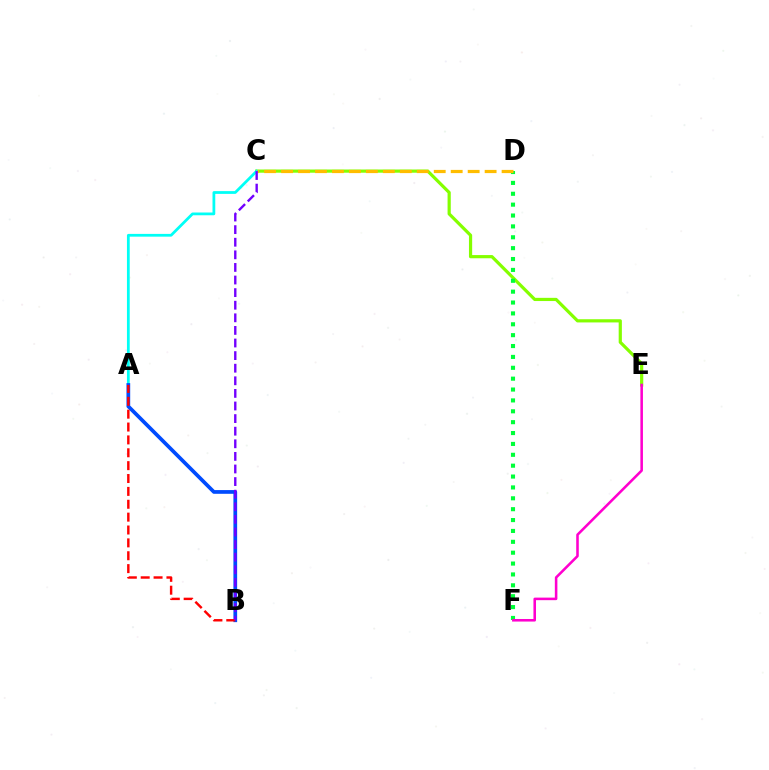{('C', 'E'): [{'color': '#84ff00', 'line_style': 'solid', 'thickness': 2.3}], ('A', 'C'): [{'color': '#00fff6', 'line_style': 'solid', 'thickness': 1.99}], ('A', 'B'): [{'color': '#004bff', 'line_style': 'solid', 'thickness': 2.68}, {'color': '#ff0000', 'line_style': 'dashed', 'thickness': 1.75}], ('D', 'F'): [{'color': '#00ff39', 'line_style': 'dotted', 'thickness': 2.96}], ('C', 'D'): [{'color': '#ffbd00', 'line_style': 'dashed', 'thickness': 2.3}], ('E', 'F'): [{'color': '#ff00cf', 'line_style': 'solid', 'thickness': 1.84}], ('B', 'C'): [{'color': '#7200ff', 'line_style': 'dashed', 'thickness': 1.71}]}